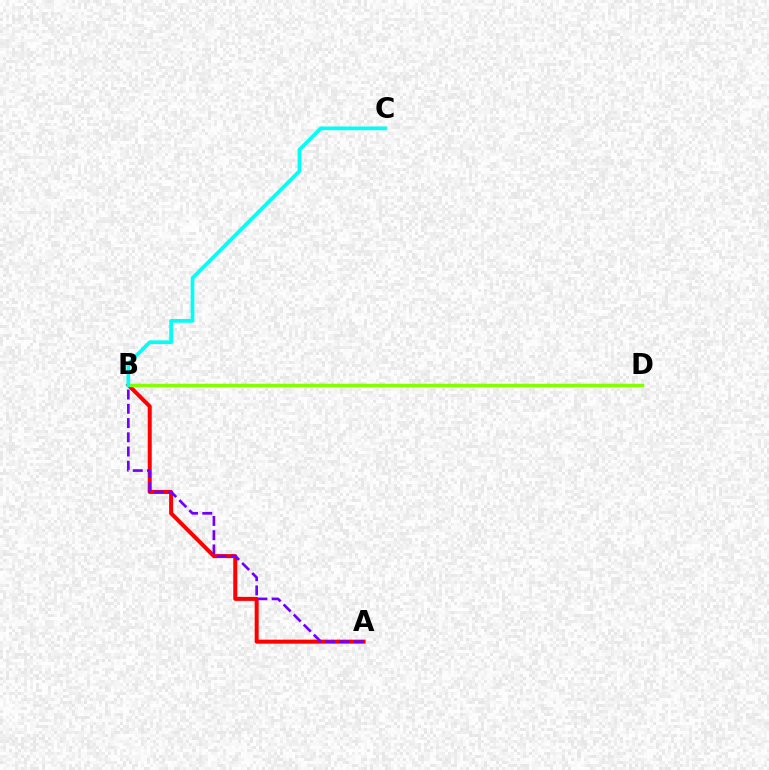{('A', 'B'): [{'color': '#ff0000', 'line_style': 'solid', 'thickness': 2.88}, {'color': '#7200ff', 'line_style': 'dashed', 'thickness': 1.93}], ('B', 'D'): [{'color': '#84ff00', 'line_style': 'solid', 'thickness': 2.5}], ('B', 'C'): [{'color': '#00fff6', 'line_style': 'solid', 'thickness': 2.67}]}